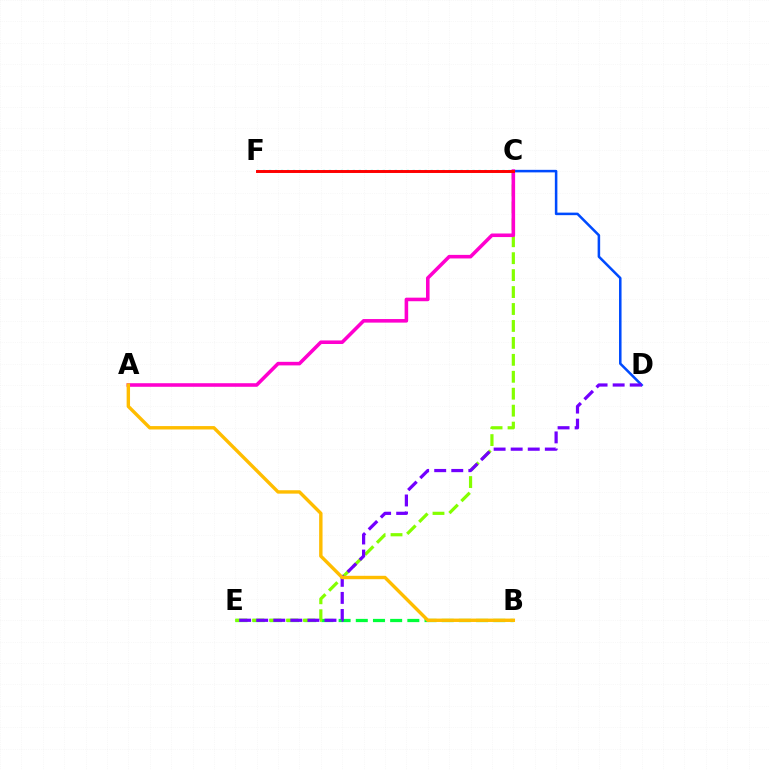{('C', 'D'): [{'color': '#004bff', 'line_style': 'solid', 'thickness': 1.82}], ('B', 'E'): [{'color': '#00ff39', 'line_style': 'dashed', 'thickness': 2.33}], ('C', 'F'): [{'color': '#00fff6', 'line_style': 'dotted', 'thickness': 1.63}, {'color': '#ff0000', 'line_style': 'solid', 'thickness': 2.12}], ('C', 'E'): [{'color': '#84ff00', 'line_style': 'dashed', 'thickness': 2.3}], ('D', 'E'): [{'color': '#7200ff', 'line_style': 'dashed', 'thickness': 2.32}], ('A', 'C'): [{'color': '#ff00cf', 'line_style': 'solid', 'thickness': 2.57}], ('A', 'B'): [{'color': '#ffbd00', 'line_style': 'solid', 'thickness': 2.45}]}